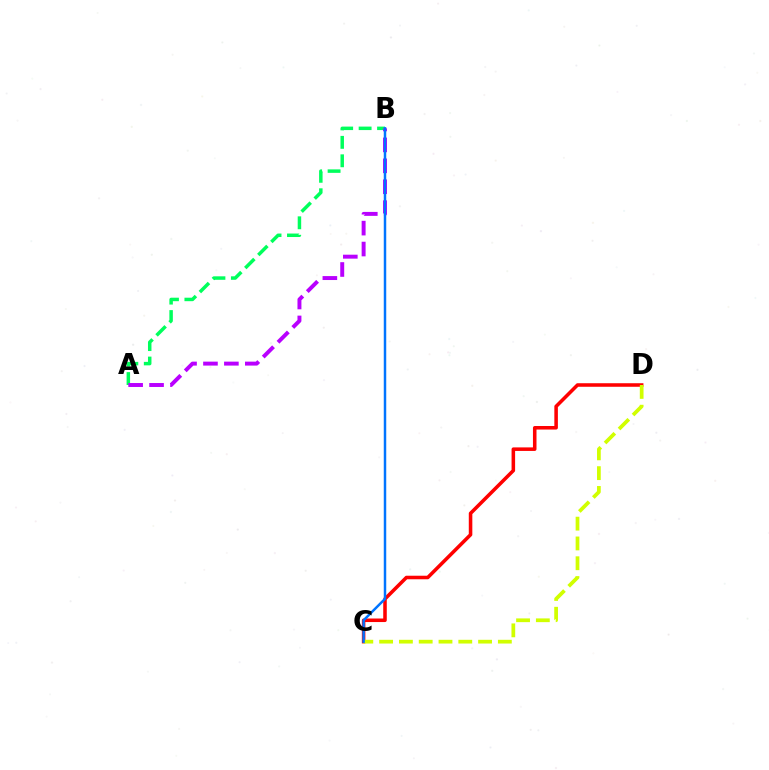{('A', 'B'): [{'color': '#00ff5c', 'line_style': 'dashed', 'thickness': 2.51}, {'color': '#b900ff', 'line_style': 'dashed', 'thickness': 2.84}], ('C', 'D'): [{'color': '#ff0000', 'line_style': 'solid', 'thickness': 2.55}, {'color': '#d1ff00', 'line_style': 'dashed', 'thickness': 2.69}], ('B', 'C'): [{'color': '#0074ff', 'line_style': 'solid', 'thickness': 1.78}]}